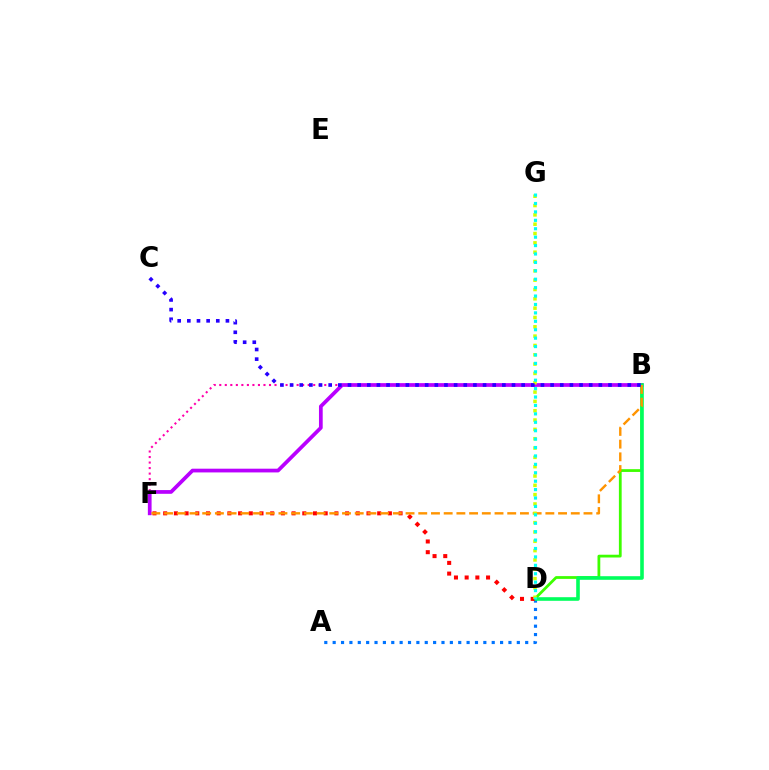{('B', 'D'): [{'color': '#3dff00', 'line_style': 'solid', 'thickness': 2.0}, {'color': '#00ff5c', 'line_style': 'solid', 'thickness': 2.59}], ('B', 'F'): [{'color': '#ff00ac', 'line_style': 'dotted', 'thickness': 1.5}, {'color': '#b900ff', 'line_style': 'solid', 'thickness': 2.69}, {'color': '#ff9400', 'line_style': 'dashed', 'thickness': 1.73}], ('A', 'D'): [{'color': '#0074ff', 'line_style': 'dotted', 'thickness': 2.27}], ('D', 'F'): [{'color': '#ff0000', 'line_style': 'dotted', 'thickness': 2.91}], ('D', 'G'): [{'color': '#d1ff00', 'line_style': 'dotted', 'thickness': 2.53}, {'color': '#00fff6', 'line_style': 'dotted', 'thickness': 2.29}], ('B', 'C'): [{'color': '#2500ff', 'line_style': 'dotted', 'thickness': 2.62}]}